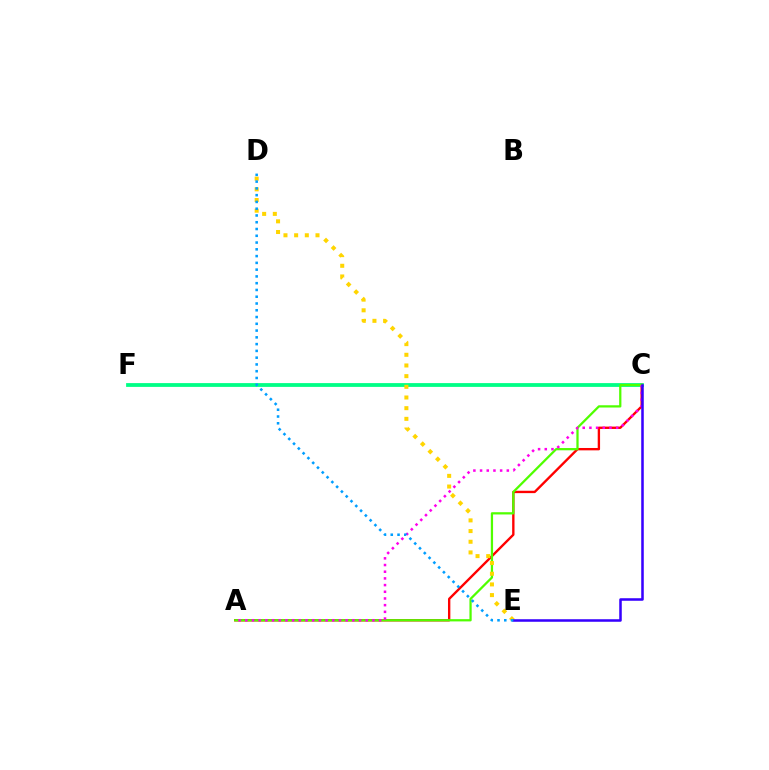{('C', 'F'): [{'color': '#00ff86', 'line_style': 'solid', 'thickness': 2.73}], ('A', 'C'): [{'color': '#ff0000', 'line_style': 'solid', 'thickness': 1.7}, {'color': '#4fff00', 'line_style': 'solid', 'thickness': 1.62}, {'color': '#ff00ed', 'line_style': 'dotted', 'thickness': 1.82}], ('D', 'E'): [{'color': '#ffd500', 'line_style': 'dotted', 'thickness': 2.9}, {'color': '#009eff', 'line_style': 'dotted', 'thickness': 1.84}], ('C', 'E'): [{'color': '#3700ff', 'line_style': 'solid', 'thickness': 1.83}]}